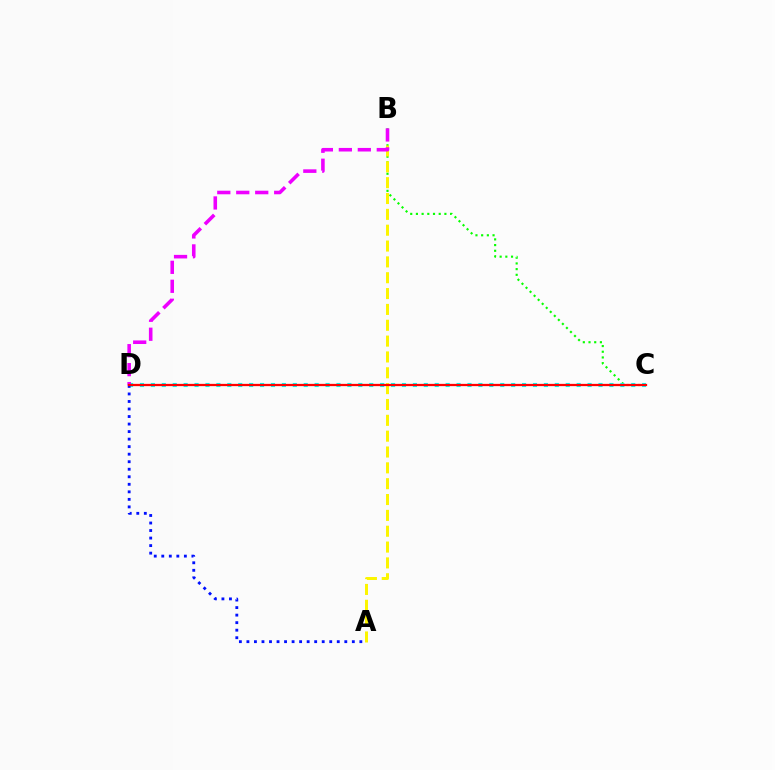{('B', 'C'): [{'color': '#08ff00', 'line_style': 'dotted', 'thickness': 1.55}], ('C', 'D'): [{'color': '#00fff6', 'line_style': 'dotted', 'thickness': 2.97}, {'color': '#ff0000', 'line_style': 'solid', 'thickness': 1.63}], ('A', 'B'): [{'color': '#fcf500', 'line_style': 'dashed', 'thickness': 2.15}], ('B', 'D'): [{'color': '#ee00ff', 'line_style': 'dashed', 'thickness': 2.58}], ('A', 'D'): [{'color': '#0010ff', 'line_style': 'dotted', 'thickness': 2.05}]}